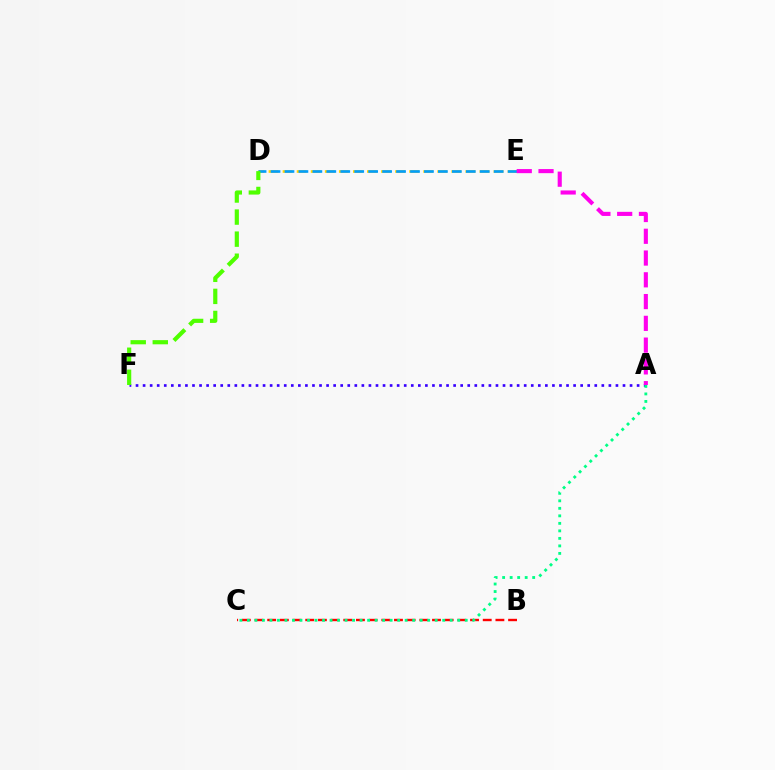{('D', 'E'): [{'color': '#ffd500', 'line_style': 'dashed', 'thickness': 1.91}, {'color': '#009eff', 'line_style': 'dashed', 'thickness': 1.89}], ('A', 'F'): [{'color': '#3700ff', 'line_style': 'dotted', 'thickness': 1.92}], ('B', 'C'): [{'color': '#ff0000', 'line_style': 'dashed', 'thickness': 1.72}], ('A', 'E'): [{'color': '#ff00ed', 'line_style': 'dashed', 'thickness': 2.96}], ('A', 'C'): [{'color': '#00ff86', 'line_style': 'dotted', 'thickness': 2.04}], ('D', 'F'): [{'color': '#4fff00', 'line_style': 'dashed', 'thickness': 3.0}]}